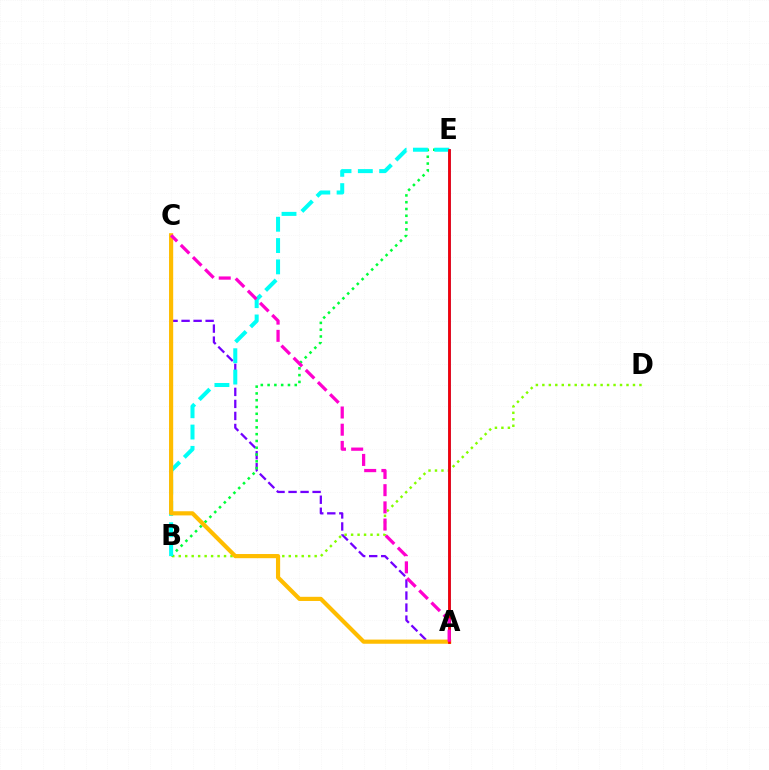{('A', 'C'): [{'color': '#7200ff', 'line_style': 'dashed', 'thickness': 1.63}, {'color': '#ffbd00', 'line_style': 'solid', 'thickness': 3.0}, {'color': '#ff00cf', 'line_style': 'dashed', 'thickness': 2.34}], ('B', 'D'): [{'color': '#84ff00', 'line_style': 'dotted', 'thickness': 1.76}], ('B', 'E'): [{'color': '#00ff39', 'line_style': 'dotted', 'thickness': 1.84}, {'color': '#00fff6', 'line_style': 'dashed', 'thickness': 2.9}], ('A', 'E'): [{'color': '#004bff', 'line_style': 'solid', 'thickness': 1.85}, {'color': '#ff0000', 'line_style': 'solid', 'thickness': 1.94}]}